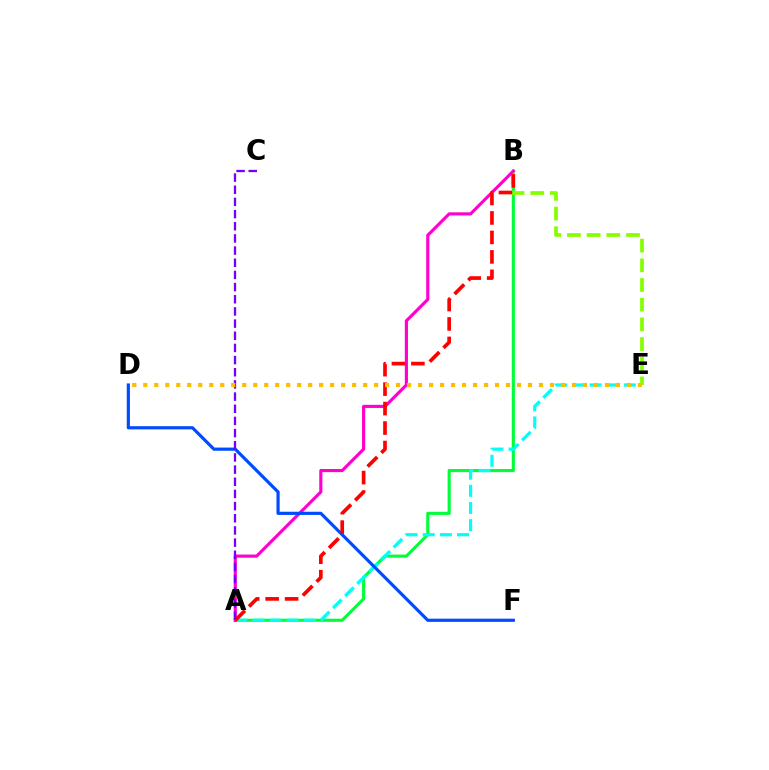{('A', 'B'): [{'color': '#00ff39', 'line_style': 'solid', 'thickness': 2.24}, {'color': '#ff00cf', 'line_style': 'solid', 'thickness': 2.26}, {'color': '#ff0000', 'line_style': 'dashed', 'thickness': 2.64}], ('A', 'E'): [{'color': '#00fff6', 'line_style': 'dashed', 'thickness': 2.33}], ('B', 'E'): [{'color': '#84ff00', 'line_style': 'dashed', 'thickness': 2.67}], ('D', 'F'): [{'color': '#004bff', 'line_style': 'solid', 'thickness': 2.29}], ('A', 'C'): [{'color': '#7200ff', 'line_style': 'dashed', 'thickness': 1.65}], ('D', 'E'): [{'color': '#ffbd00', 'line_style': 'dotted', 'thickness': 2.99}]}